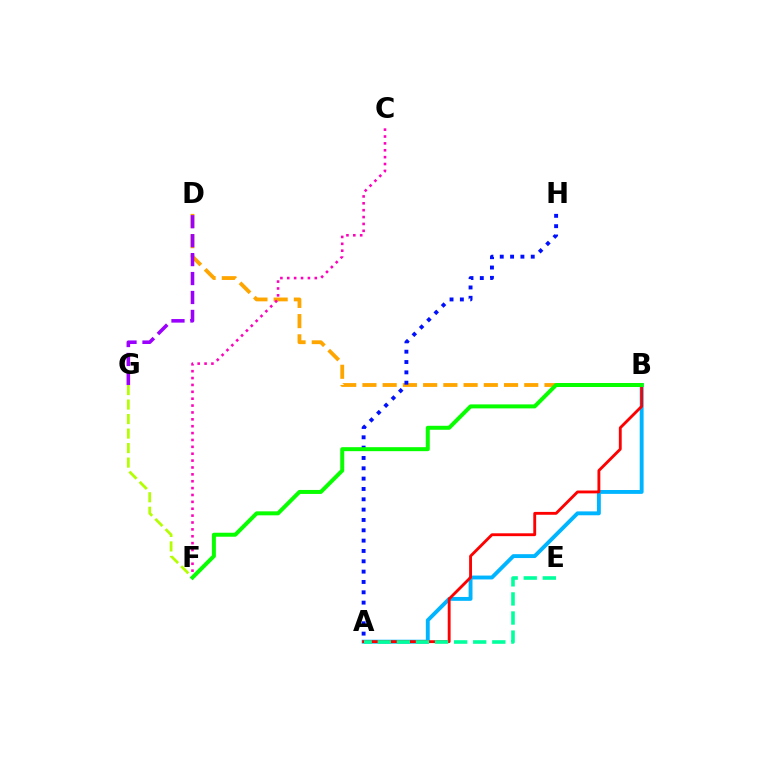{('B', 'D'): [{'color': '#ffa500', 'line_style': 'dashed', 'thickness': 2.75}], ('A', 'B'): [{'color': '#00b5ff', 'line_style': 'solid', 'thickness': 2.79}, {'color': '#ff0000', 'line_style': 'solid', 'thickness': 2.06}], ('D', 'G'): [{'color': '#9b00ff', 'line_style': 'dashed', 'thickness': 2.57}], ('F', 'G'): [{'color': '#b3ff00', 'line_style': 'dashed', 'thickness': 1.97}], ('A', 'E'): [{'color': '#00ff9d', 'line_style': 'dashed', 'thickness': 2.59}], ('A', 'H'): [{'color': '#0010ff', 'line_style': 'dotted', 'thickness': 2.81}], ('C', 'F'): [{'color': '#ff00bd', 'line_style': 'dotted', 'thickness': 1.87}], ('B', 'F'): [{'color': '#08ff00', 'line_style': 'solid', 'thickness': 2.87}]}